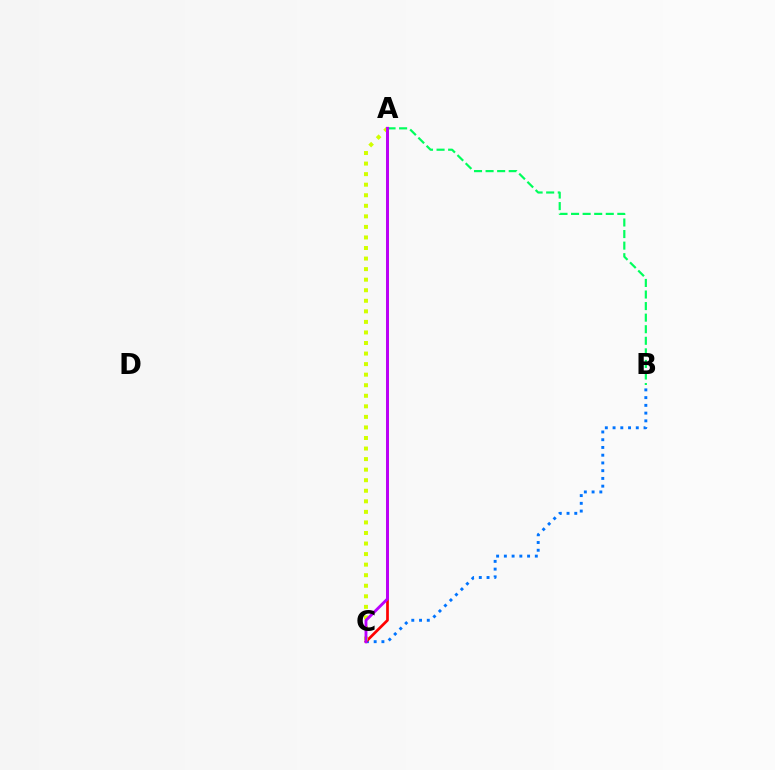{('A', 'B'): [{'color': '#00ff5c', 'line_style': 'dashed', 'thickness': 1.57}], ('B', 'C'): [{'color': '#0074ff', 'line_style': 'dotted', 'thickness': 2.1}], ('A', 'C'): [{'color': '#ff0000', 'line_style': 'solid', 'thickness': 1.96}, {'color': '#d1ff00', 'line_style': 'dotted', 'thickness': 2.87}, {'color': '#b900ff', 'line_style': 'solid', 'thickness': 2.06}]}